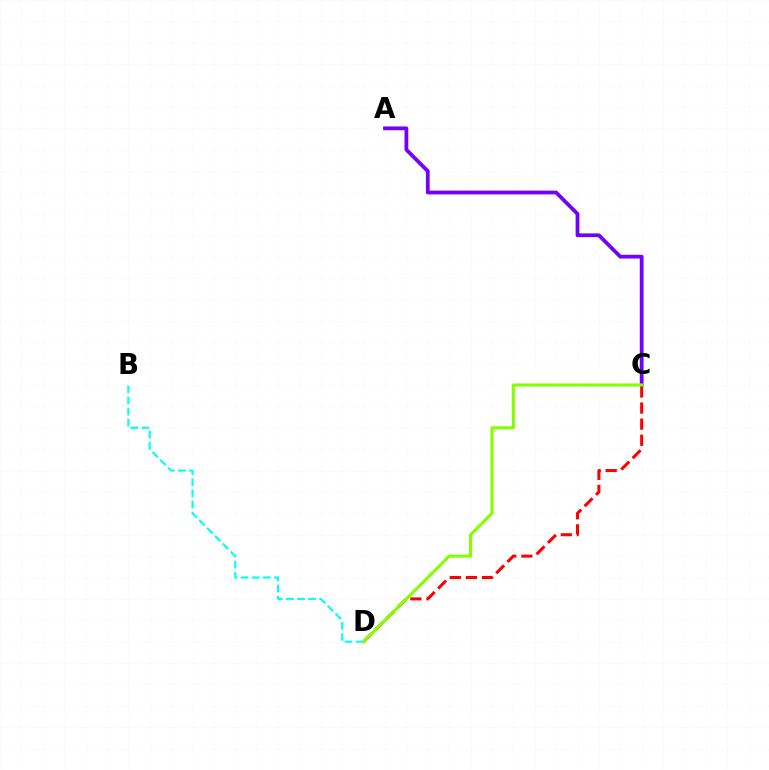{('A', 'C'): [{'color': '#7200ff', 'line_style': 'solid', 'thickness': 2.71}], ('C', 'D'): [{'color': '#ff0000', 'line_style': 'dashed', 'thickness': 2.19}, {'color': '#84ff00', 'line_style': 'solid', 'thickness': 2.24}], ('B', 'D'): [{'color': '#00fff6', 'line_style': 'dashed', 'thickness': 1.51}]}